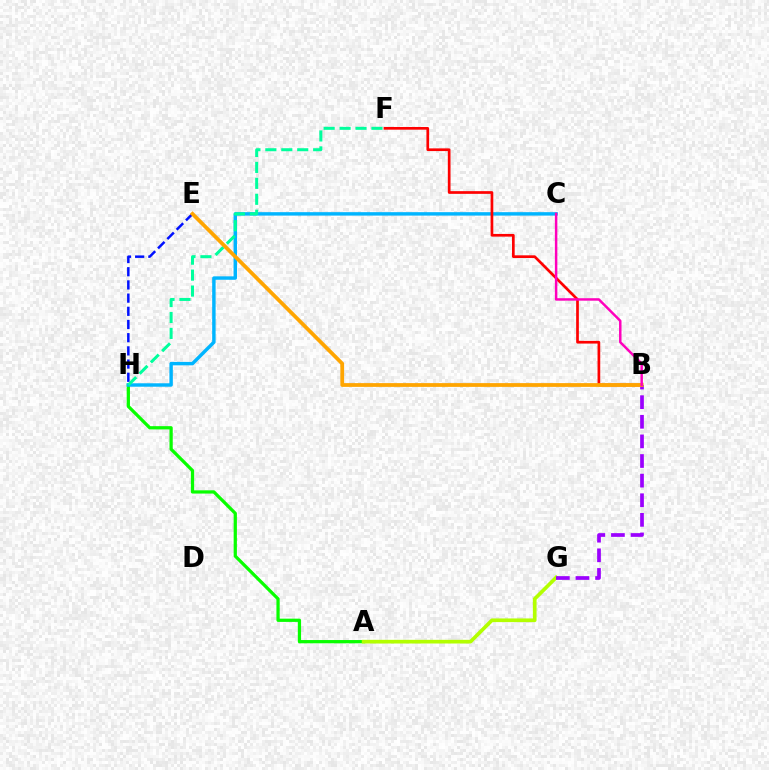{('A', 'H'): [{'color': '#08ff00', 'line_style': 'solid', 'thickness': 2.34}], ('A', 'G'): [{'color': '#b3ff00', 'line_style': 'solid', 'thickness': 2.64}], ('C', 'H'): [{'color': '#00b5ff', 'line_style': 'solid', 'thickness': 2.47}], ('E', 'H'): [{'color': '#0010ff', 'line_style': 'dashed', 'thickness': 1.79}], ('B', 'F'): [{'color': '#ff0000', 'line_style': 'solid', 'thickness': 1.94}], ('B', 'G'): [{'color': '#9b00ff', 'line_style': 'dashed', 'thickness': 2.66}], ('F', 'H'): [{'color': '#00ff9d', 'line_style': 'dashed', 'thickness': 2.16}], ('B', 'E'): [{'color': '#ffa500', 'line_style': 'solid', 'thickness': 2.71}], ('B', 'C'): [{'color': '#ff00bd', 'line_style': 'solid', 'thickness': 1.78}]}